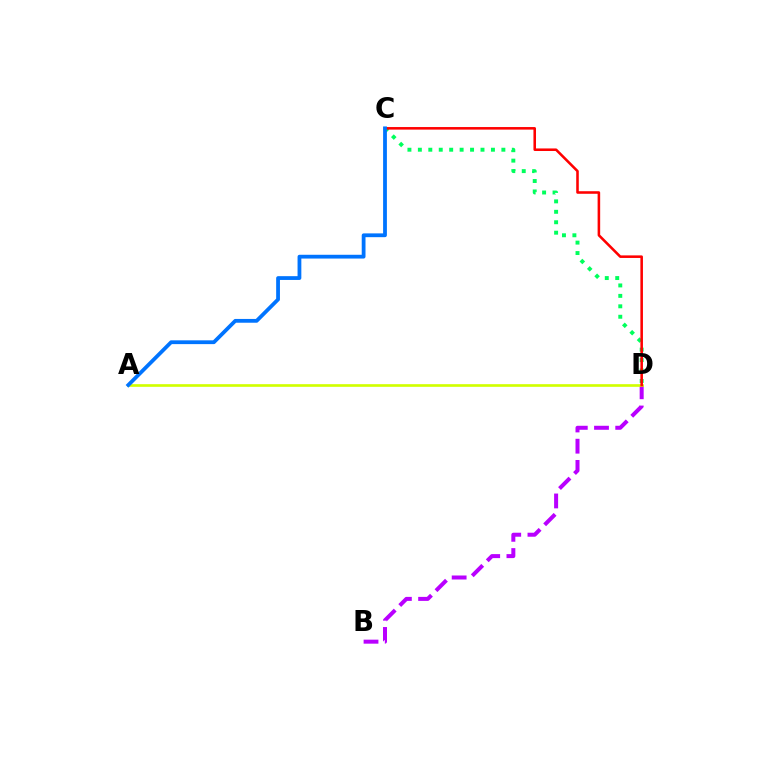{('B', 'D'): [{'color': '#b900ff', 'line_style': 'dashed', 'thickness': 2.88}], ('C', 'D'): [{'color': '#00ff5c', 'line_style': 'dotted', 'thickness': 2.84}, {'color': '#ff0000', 'line_style': 'solid', 'thickness': 1.85}], ('A', 'D'): [{'color': '#d1ff00', 'line_style': 'solid', 'thickness': 1.91}], ('A', 'C'): [{'color': '#0074ff', 'line_style': 'solid', 'thickness': 2.73}]}